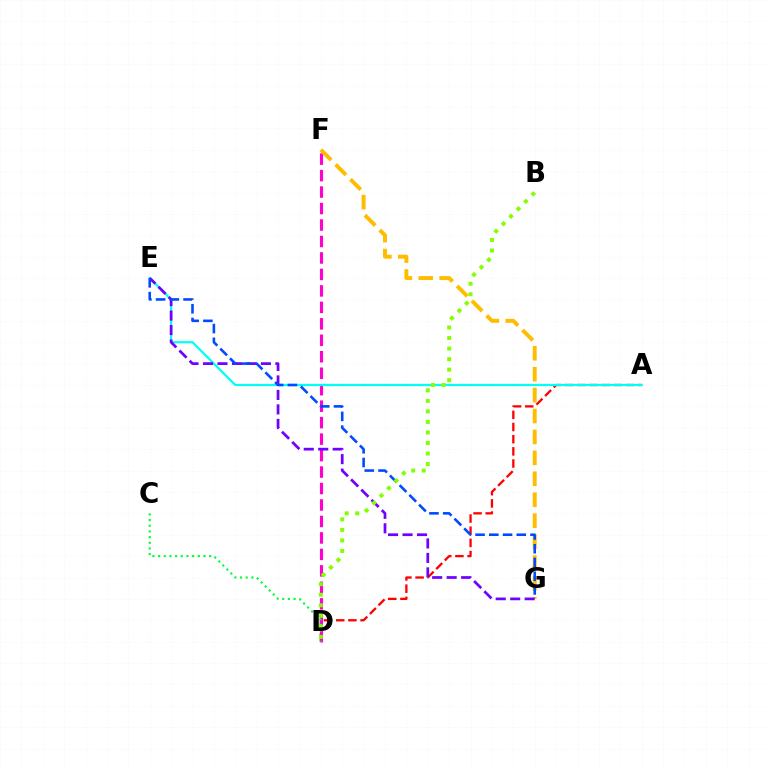{('A', 'D'): [{'color': '#ff0000', 'line_style': 'dashed', 'thickness': 1.65}], ('D', 'F'): [{'color': '#ff00cf', 'line_style': 'dashed', 'thickness': 2.24}], ('C', 'D'): [{'color': '#00ff39', 'line_style': 'dotted', 'thickness': 1.54}], ('A', 'E'): [{'color': '#00fff6', 'line_style': 'solid', 'thickness': 1.6}], ('F', 'G'): [{'color': '#ffbd00', 'line_style': 'dashed', 'thickness': 2.84}], ('E', 'G'): [{'color': '#7200ff', 'line_style': 'dashed', 'thickness': 1.97}, {'color': '#004bff', 'line_style': 'dashed', 'thickness': 1.87}], ('B', 'D'): [{'color': '#84ff00', 'line_style': 'dotted', 'thickness': 2.86}]}